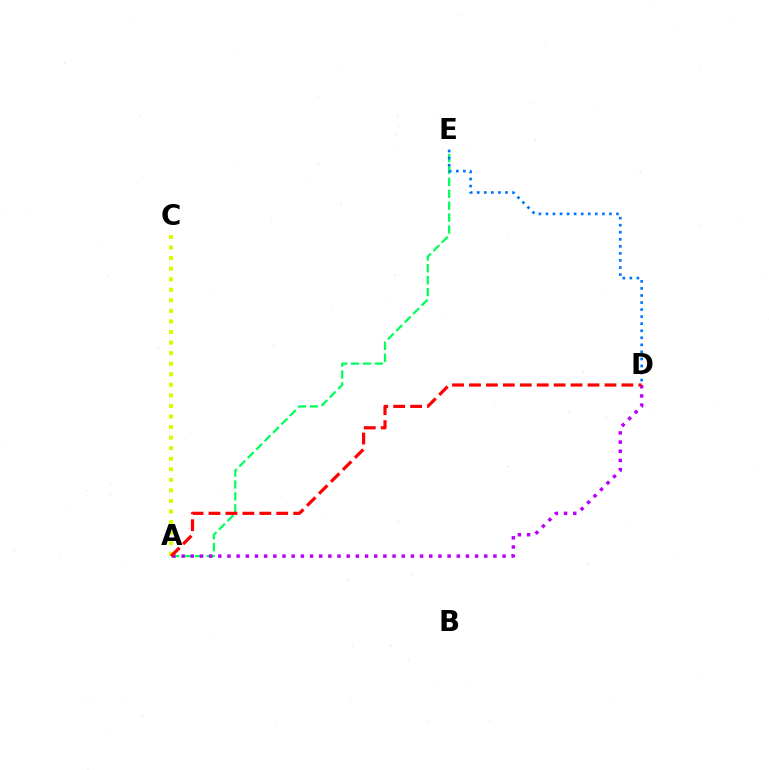{('A', 'E'): [{'color': '#00ff5c', 'line_style': 'dashed', 'thickness': 1.62}], ('D', 'E'): [{'color': '#0074ff', 'line_style': 'dotted', 'thickness': 1.92}], ('A', 'C'): [{'color': '#d1ff00', 'line_style': 'dotted', 'thickness': 2.87}], ('A', 'D'): [{'color': '#b900ff', 'line_style': 'dotted', 'thickness': 2.49}, {'color': '#ff0000', 'line_style': 'dashed', 'thickness': 2.3}]}